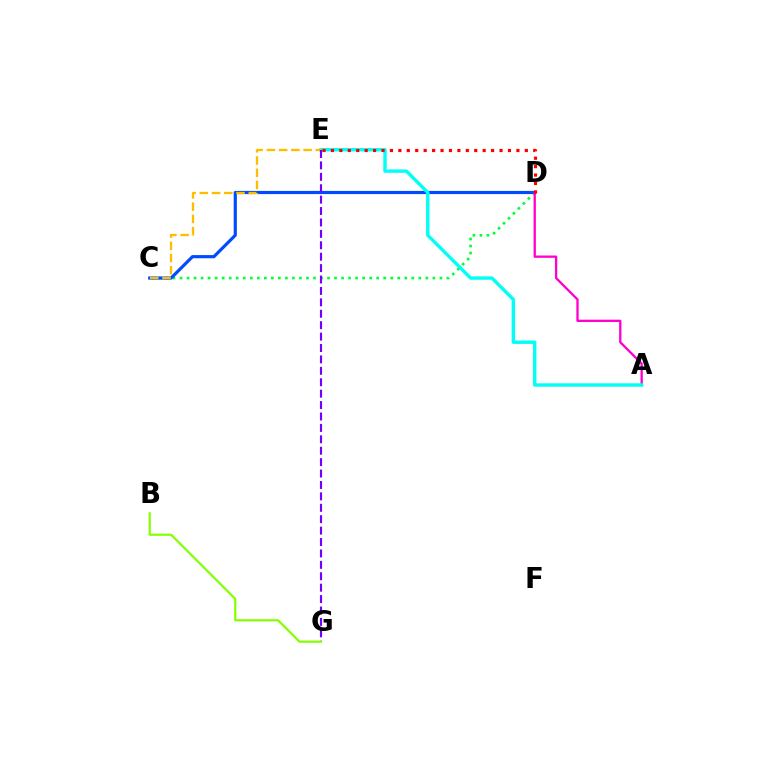{('C', 'D'): [{'color': '#00ff39', 'line_style': 'dotted', 'thickness': 1.91}, {'color': '#004bff', 'line_style': 'solid', 'thickness': 2.28}], ('A', 'D'): [{'color': '#ff00cf', 'line_style': 'solid', 'thickness': 1.66}], ('A', 'E'): [{'color': '#00fff6', 'line_style': 'solid', 'thickness': 2.43}], ('C', 'E'): [{'color': '#ffbd00', 'line_style': 'dashed', 'thickness': 1.66}], ('D', 'E'): [{'color': '#ff0000', 'line_style': 'dotted', 'thickness': 2.29}], ('E', 'G'): [{'color': '#7200ff', 'line_style': 'dashed', 'thickness': 1.55}], ('B', 'G'): [{'color': '#84ff00', 'line_style': 'solid', 'thickness': 1.58}]}